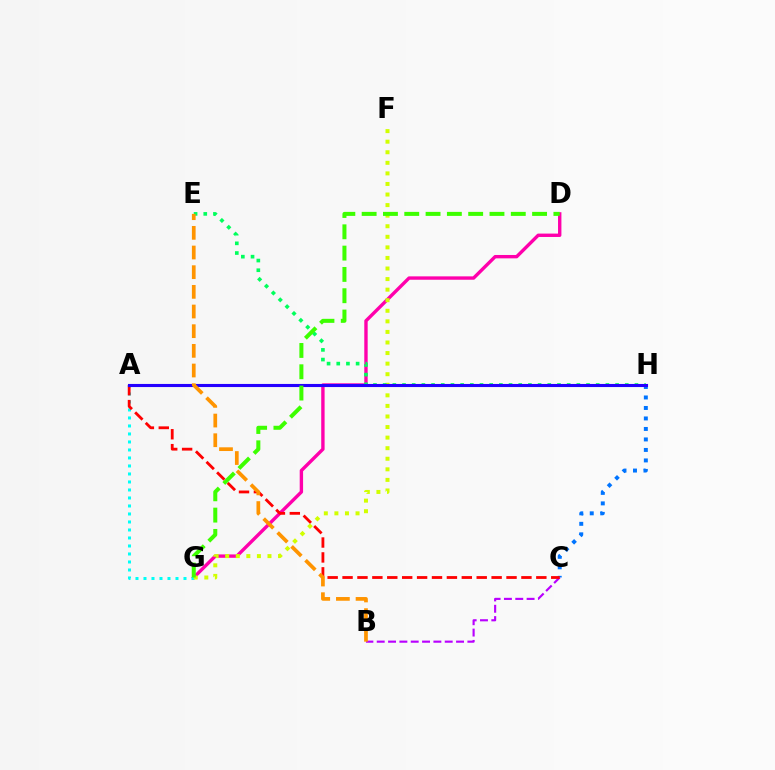{('C', 'H'): [{'color': '#0074ff', 'line_style': 'dotted', 'thickness': 2.85}], ('B', 'C'): [{'color': '#b900ff', 'line_style': 'dashed', 'thickness': 1.54}], ('D', 'G'): [{'color': '#ff00ac', 'line_style': 'solid', 'thickness': 2.43}, {'color': '#3dff00', 'line_style': 'dashed', 'thickness': 2.89}], ('A', 'G'): [{'color': '#00fff6', 'line_style': 'dotted', 'thickness': 2.17}], ('F', 'G'): [{'color': '#d1ff00', 'line_style': 'dotted', 'thickness': 2.87}], ('E', 'H'): [{'color': '#00ff5c', 'line_style': 'dotted', 'thickness': 2.63}], ('A', 'C'): [{'color': '#ff0000', 'line_style': 'dashed', 'thickness': 2.02}], ('A', 'H'): [{'color': '#2500ff', 'line_style': 'solid', 'thickness': 2.23}], ('B', 'E'): [{'color': '#ff9400', 'line_style': 'dashed', 'thickness': 2.67}]}